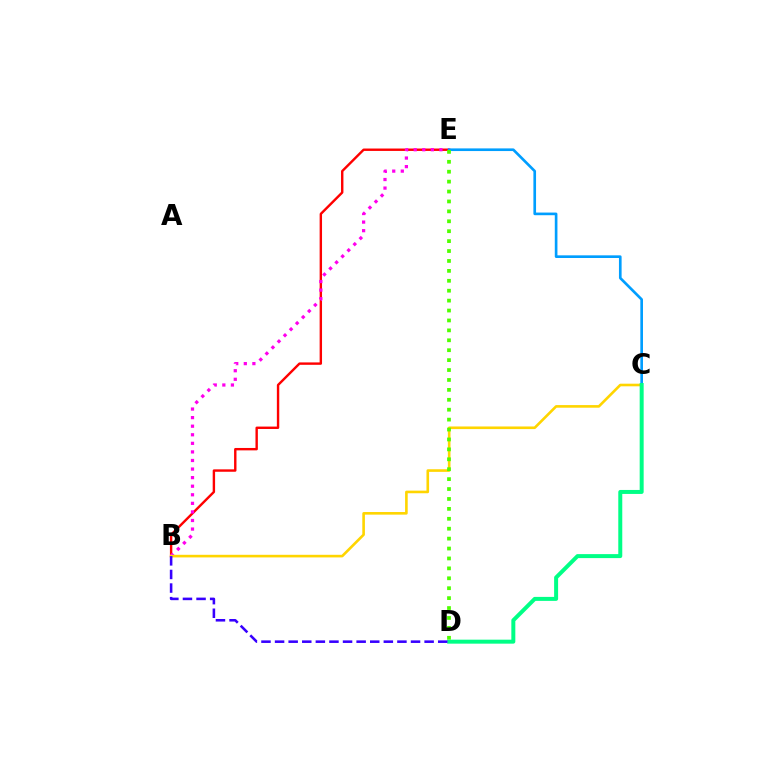{('B', 'E'): [{'color': '#ff0000', 'line_style': 'solid', 'thickness': 1.73}, {'color': '#ff00ed', 'line_style': 'dotted', 'thickness': 2.33}], ('B', 'C'): [{'color': '#ffd500', 'line_style': 'solid', 'thickness': 1.88}], ('C', 'E'): [{'color': '#009eff', 'line_style': 'solid', 'thickness': 1.91}], ('C', 'D'): [{'color': '#00ff86', 'line_style': 'solid', 'thickness': 2.87}], ('D', 'E'): [{'color': '#4fff00', 'line_style': 'dotted', 'thickness': 2.69}], ('B', 'D'): [{'color': '#3700ff', 'line_style': 'dashed', 'thickness': 1.85}]}